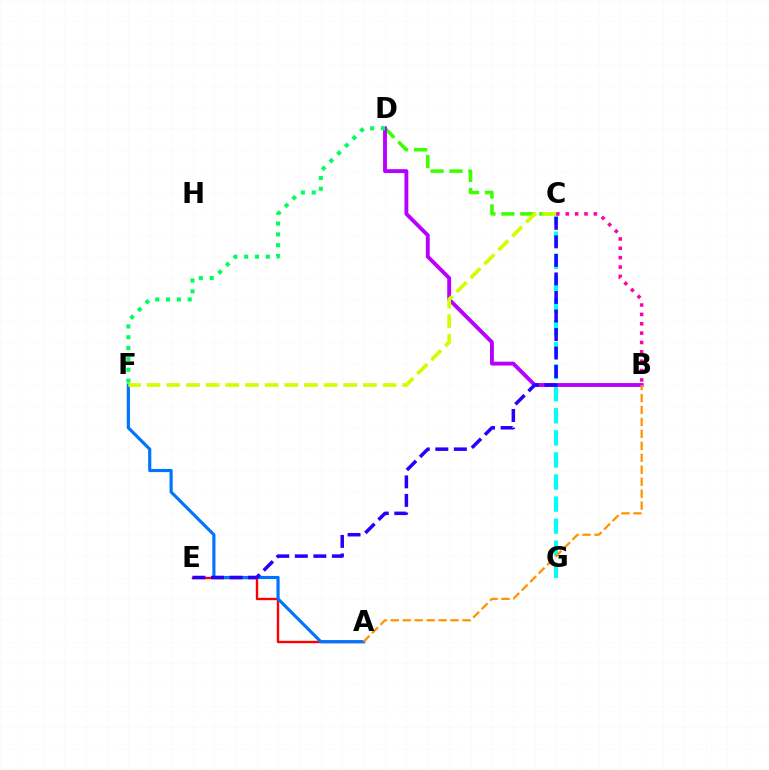{('C', 'G'): [{'color': '#00fff6', 'line_style': 'dashed', 'thickness': 3.0}], ('C', 'D'): [{'color': '#3dff00', 'line_style': 'dashed', 'thickness': 2.57}], ('B', 'C'): [{'color': '#ff00ac', 'line_style': 'dotted', 'thickness': 2.54}], ('A', 'E'): [{'color': '#ff0000', 'line_style': 'solid', 'thickness': 1.71}], ('B', 'D'): [{'color': '#b900ff', 'line_style': 'solid', 'thickness': 2.79}], ('A', 'F'): [{'color': '#0074ff', 'line_style': 'solid', 'thickness': 2.27}], ('C', 'F'): [{'color': '#d1ff00', 'line_style': 'dashed', 'thickness': 2.67}], ('C', 'E'): [{'color': '#2500ff', 'line_style': 'dashed', 'thickness': 2.52}], ('D', 'F'): [{'color': '#00ff5c', 'line_style': 'dotted', 'thickness': 2.94}], ('A', 'B'): [{'color': '#ff9400', 'line_style': 'dashed', 'thickness': 1.62}]}